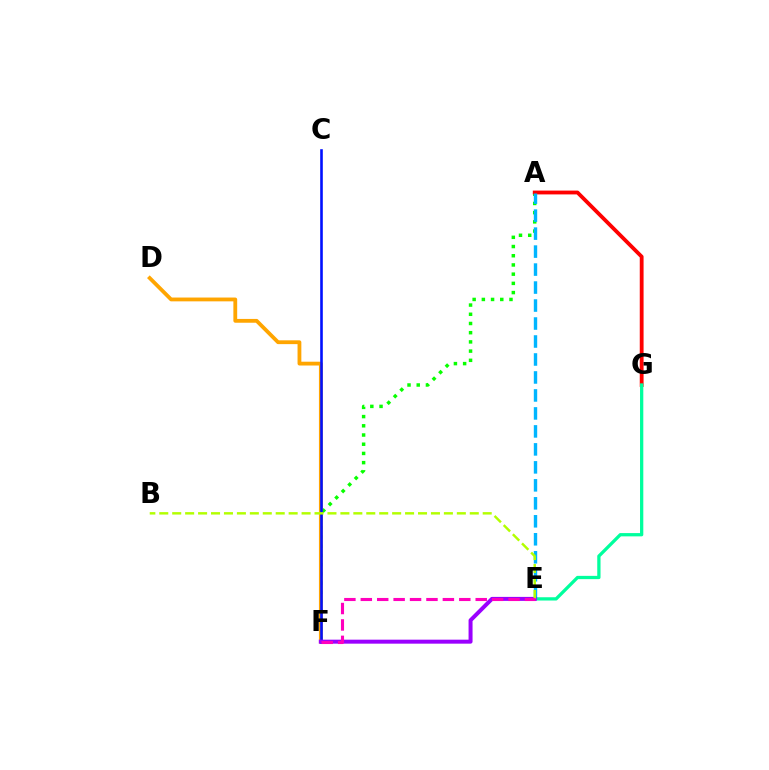{('A', 'F'): [{'color': '#08ff00', 'line_style': 'dotted', 'thickness': 2.5}], ('A', 'G'): [{'color': '#ff0000', 'line_style': 'solid', 'thickness': 2.75}], ('D', 'F'): [{'color': '#ffa500', 'line_style': 'solid', 'thickness': 2.74}], ('E', 'G'): [{'color': '#00ff9d', 'line_style': 'solid', 'thickness': 2.36}], ('A', 'E'): [{'color': '#00b5ff', 'line_style': 'dashed', 'thickness': 2.44}], ('C', 'F'): [{'color': '#0010ff', 'line_style': 'solid', 'thickness': 1.88}], ('E', 'F'): [{'color': '#9b00ff', 'line_style': 'solid', 'thickness': 2.87}, {'color': '#ff00bd', 'line_style': 'dashed', 'thickness': 2.23}], ('B', 'E'): [{'color': '#b3ff00', 'line_style': 'dashed', 'thickness': 1.76}]}